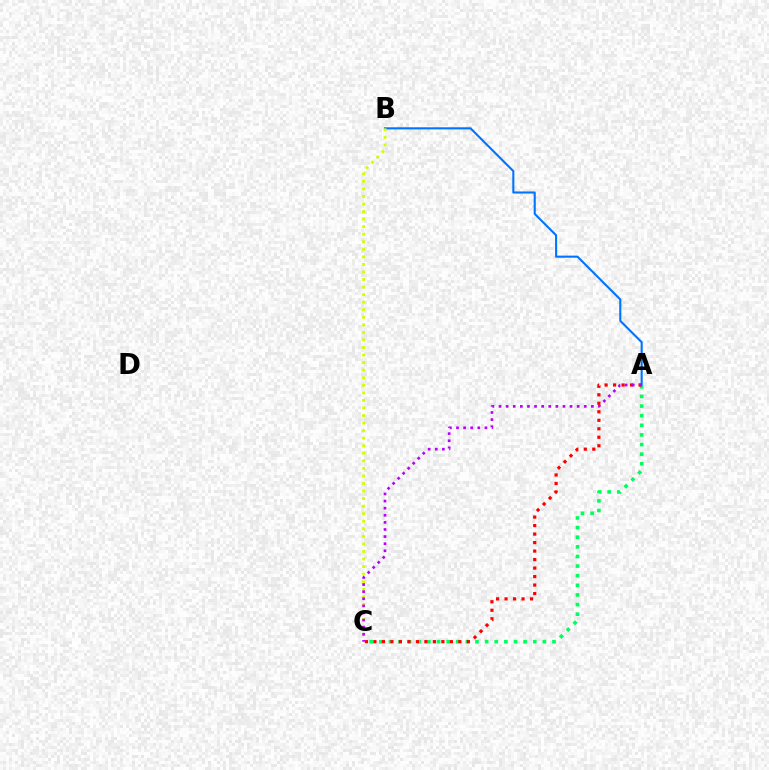{('A', 'B'): [{'color': '#0074ff', 'line_style': 'solid', 'thickness': 1.51}], ('B', 'C'): [{'color': '#d1ff00', 'line_style': 'dotted', 'thickness': 2.05}], ('A', 'C'): [{'color': '#00ff5c', 'line_style': 'dotted', 'thickness': 2.61}, {'color': '#ff0000', 'line_style': 'dotted', 'thickness': 2.31}, {'color': '#b900ff', 'line_style': 'dotted', 'thickness': 1.93}]}